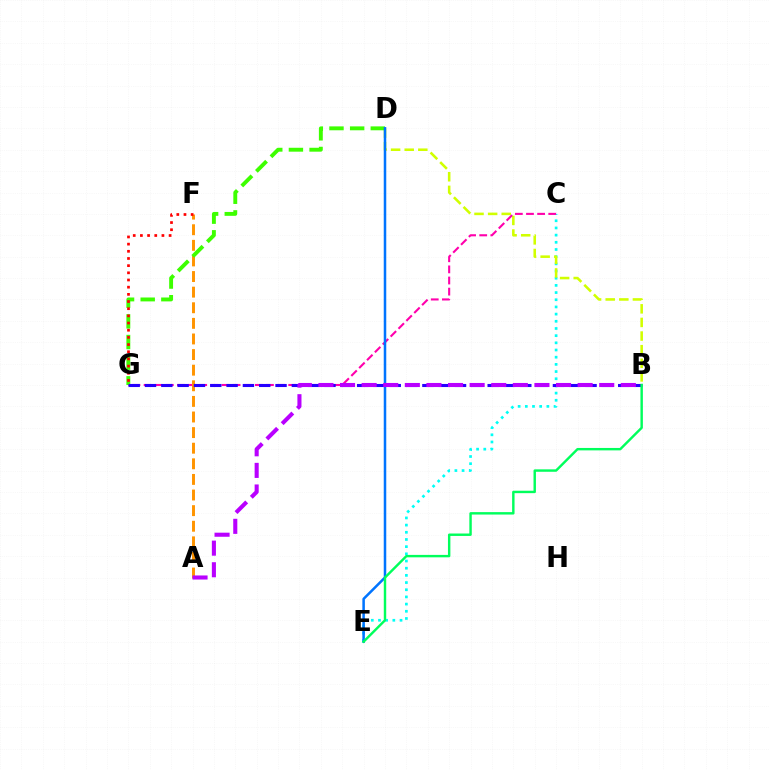{('C', 'E'): [{'color': '#00fff6', 'line_style': 'dotted', 'thickness': 1.95}], ('B', 'D'): [{'color': '#d1ff00', 'line_style': 'dashed', 'thickness': 1.85}], ('C', 'G'): [{'color': '#ff00ac', 'line_style': 'dashed', 'thickness': 1.51}], ('A', 'F'): [{'color': '#ff9400', 'line_style': 'dashed', 'thickness': 2.12}], ('D', 'G'): [{'color': '#3dff00', 'line_style': 'dashed', 'thickness': 2.81}], ('D', 'E'): [{'color': '#0074ff', 'line_style': 'solid', 'thickness': 1.82}], ('B', 'G'): [{'color': '#2500ff', 'line_style': 'dashed', 'thickness': 2.22}], ('B', 'E'): [{'color': '#00ff5c', 'line_style': 'solid', 'thickness': 1.75}], ('F', 'G'): [{'color': '#ff0000', 'line_style': 'dotted', 'thickness': 1.95}], ('A', 'B'): [{'color': '#b900ff', 'line_style': 'dashed', 'thickness': 2.93}]}